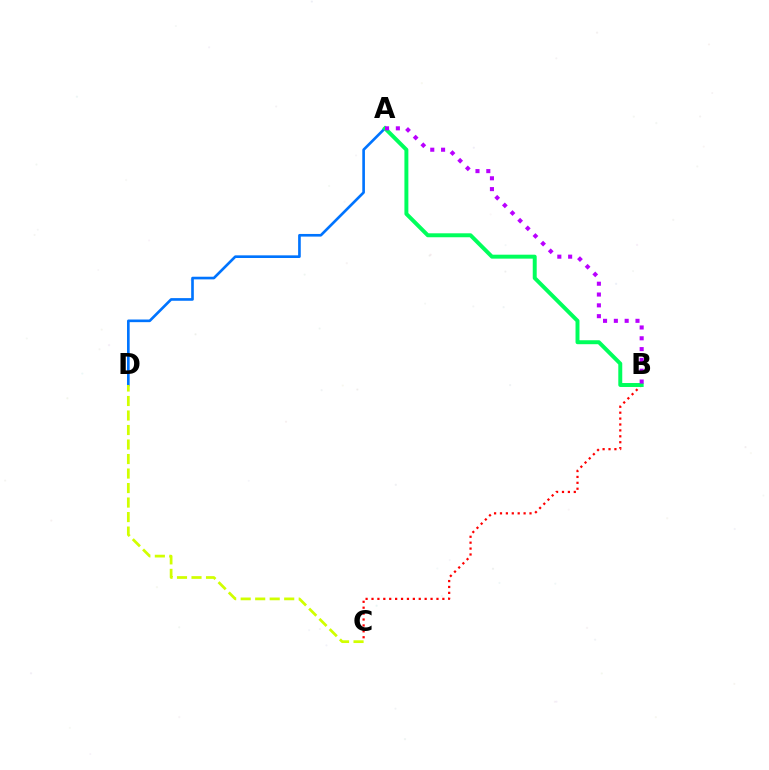{('B', 'C'): [{'color': '#ff0000', 'line_style': 'dotted', 'thickness': 1.6}], ('A', 'D'): [{'color': '#0074ff', 'line_style': 'solid', 'thickness': 1.91}], ('C', 'D'): [{'color': '#d1ff00', 'line_style': 'dashed', 'thickness': 1.97}], ('A', 'B'): [{'color': '#00ff5c', 'line_style': 'solid', 'thickness': 2.84}, {'color': '#b900ff', 'line_style': 'dotted', 'thickness': 2.94}]}